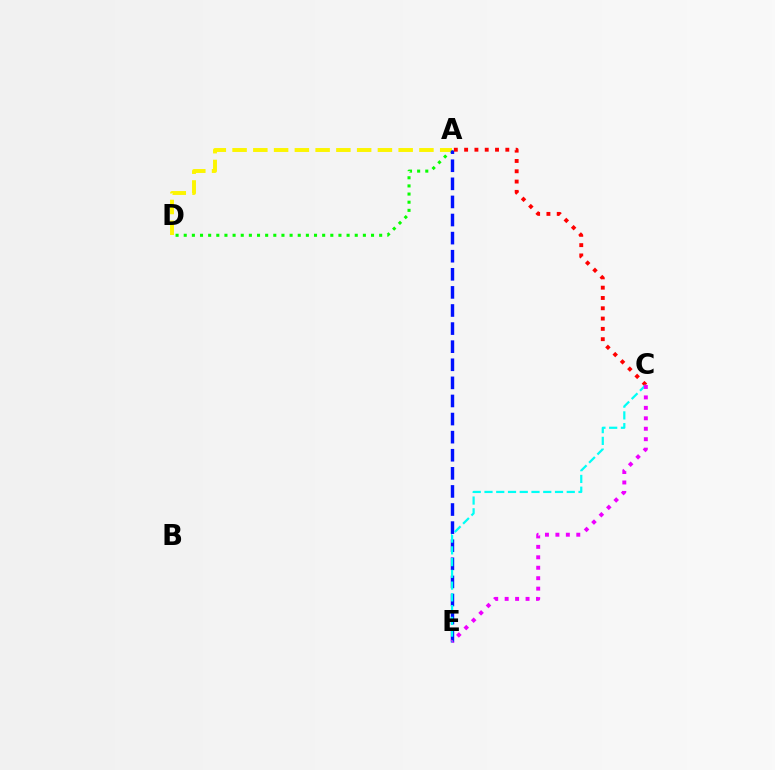{('A', 'D'): [{'color': '#08ff00', 'line_style': 'dotted', 'thickness': 2.21}, {'color': '#fcf500', 'line_style': 'dashed', 'thickness': 2.82}], ('A', 'E'): [{'color': '#0010ff', 'line_style': 'dashed', 'thickness': 2.46}], ('A', 'C'): [{'color': '#ff0000', 'line_style': 'dotted', 'thickness': 2.8}], ('C', 'E'): [{'color': '#00fff6', 'line_style': 'dashed', 'thickness': 1.6}, {'color': '#ee00ff', 'line_style': 'dotted', 'thickness': 2.84}]}